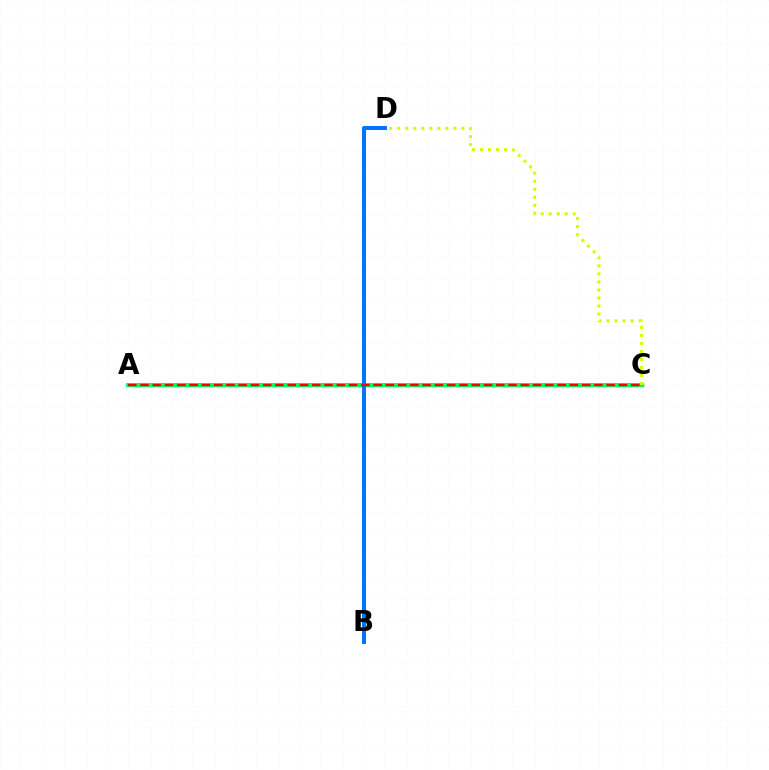{('A', 'C'): [{'color': '#b900ff', 'line_style': 'solid', 'thickness': 2.39}, {'color': '#00ff5c', 'line_style': 'solid', 'thickness': 2.82}, {'color': '#ff0000', 'line_style': 'dashed', 'thickness': 1.67}], ('C', 'D'): [{'color': '#d1ff00', 'line_style': 'dotted', 'thickness': 2.18}], ('B', 'D'): [{'color': '#0074ff', 'line_style': 'solid', 'thickness': 2.89}]}